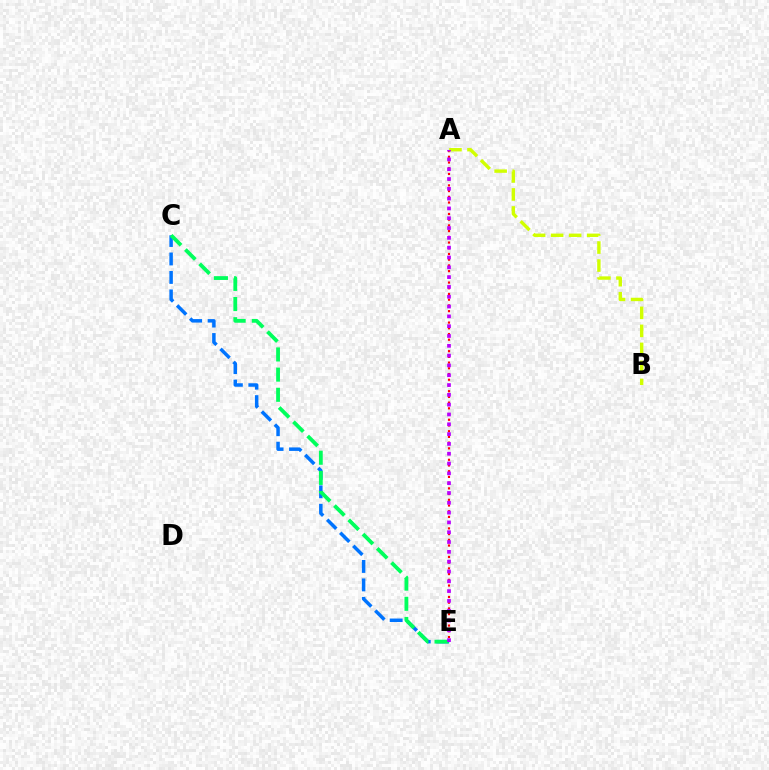{('A', 'E'): [{'color': '#ff0000', 'line_style': 'dotted', 'thickness': 1.55}, {'color': '#b900ff', 'line_style': 'dotted', 'thickness': 2.67}], ('C', 'E'): [{'color': '#0074ff', 'line_style': 'dashed', 'thickness': 2.51}, {'color': '#00ff5c', 'line_style': 'dashed', 'thickness': 2.74}], ('A', 'B'): [{'color': '#d1ff00', 'line_style': 'dashed', 'thickness': 2.45}]}